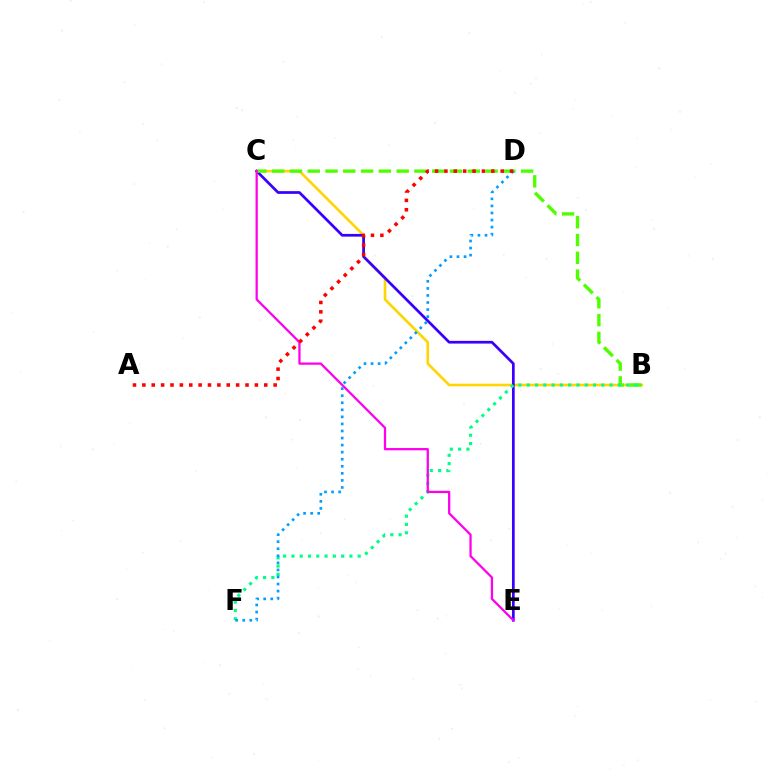{('B', 'C'): [{'color': '#ffd500', 'line_style': 'solid', 'thickness': 1.89}, {'color': '#4fff00', 'line_style': 'dashed', 'thickness': 2.42}], ('C', 'E'): [{'color': '#3700ff', 'line_style': 'solid', 'thickness': 1.95}, {'color': '#ff00ed', 'line_style': 'solid', 'thickness': 1.63}], ('B', 'F'): [{'color': '#00ff86', 'line_style': 'dotted', 'thickness': 2.25}], ('D', 'F'): [{'color': '#009eff', 'line_style': 'dotted', 'thickness': 1.92}], ('A', 'D'): [{'color': '#ff0000', 'line_style': 'dotted', 'thickness': 2.55}]}